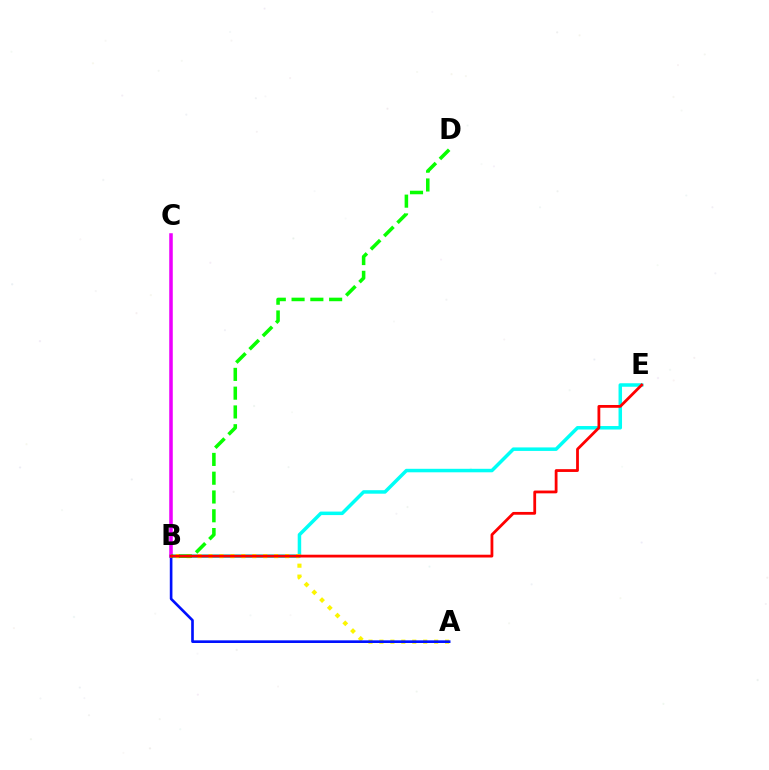{('B', 'E'): [{'color': '#00fff6', 'line_style': 'solid', 'thickness': 2.52}, {'color': '#ff0000', 'line_style': 'solid', 'thickness': 2.01}], ('A', 'B'): [{'color': '#fcf500', 'line_style': 'dotted', 'thickness': 2.97}, {'color': '#0010ff', 'line_style': 'solid', 'thickness': 1.91}], ('B', 'C'): [{'color': '#ee00ff', 'line_style': 'solid', 'thickness': 2.55}], ('B', 'D'): [{'color': '#08ff00', 'line_style': 'dashed', 'thickness': 2.55}]}